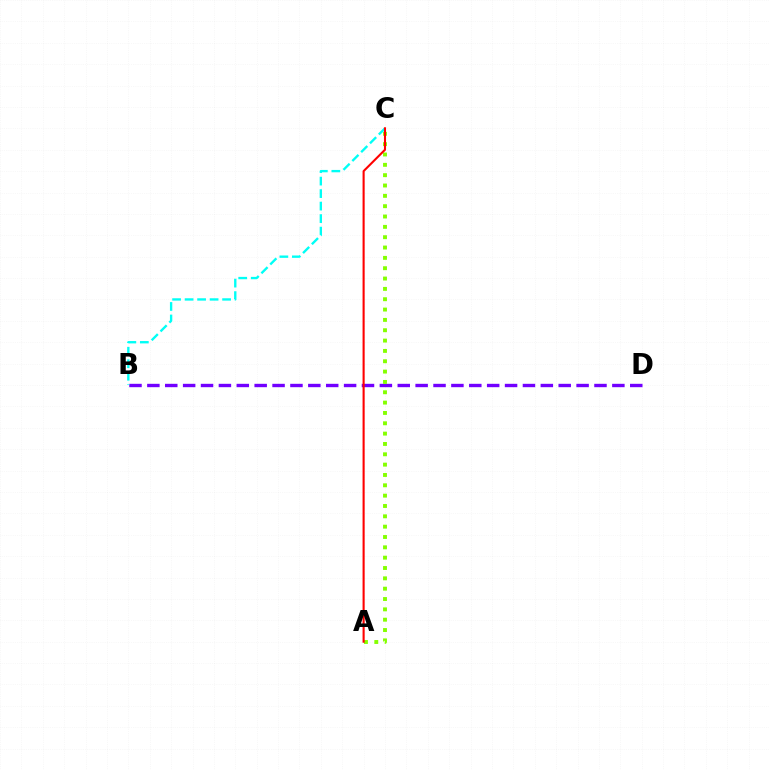{('B', 'D'): [{'color': '#7200ff', 'line_style': 'dashed', 'thickness': 2.43}], ('A', 'C'): [{'color': '#84ff00', 'line_style': 'dotted', 'thickness': 2.81}, {'color': '#ff0000', 'line_style': 'solid', 'thickness': 1.51}], ('B', 'C'): [{'color': '#00fff6', 'line_style': 'dashed', 'thickness': 1.7}]}